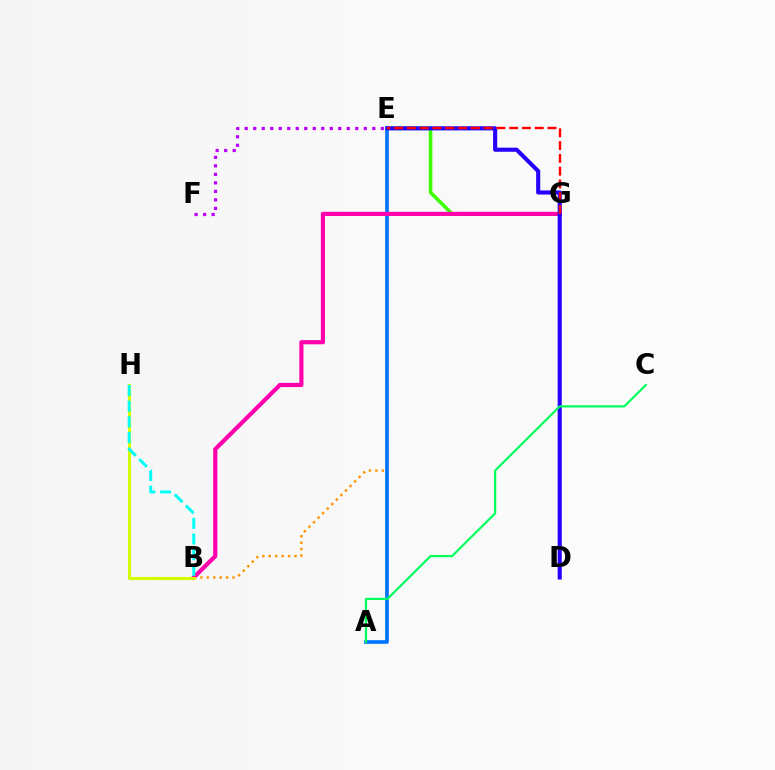{('B', 'E'): [{'color': '#ff9400', 'line_style': 'dotted', 'thickness': 1.75}], ('E', 'G'): [{'color': '#3dff00', 'line_style': 'solid', 'thickness': 2.58}, {'color': '#ff0000', 'line_style': 'dashed', 'thickness': 1.74}], ('A', 'E'): [{'color': '#0074ff', 'line_style': 'solid', 'thickness': 2.64}], ('B', 'G'): [{'color': '#ff00ac', 'line_style': 'solid', 'thickness': 2.99}], ('D', 'E'): [{'color': '#2500ff', 'line_style': 'solid', 'thickness': 2.95}], ('A', 'C'): [{'color': '#00ff5c', 'line_style': 'solid', 'thickness': 1.58}], ('E', 'F'): [{'color': '#b900ff', 'line_style': 'dotted', 'thickness': 2.31}], ('B', 'H'): [{'color': '#d1ff00', 'line_style': 'solid', 'thickness': 2.2}, {'color': '#00fff6', 'line_style': 'dashed', 'thickness': 2.13}]}